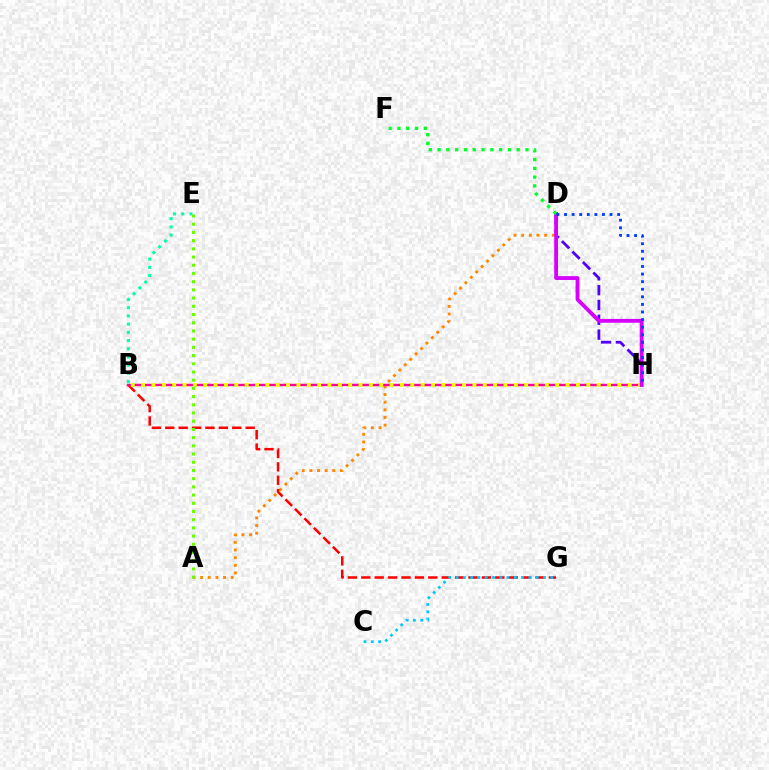{('B', 'E'): [{'color': '#00ffaf', 'line_style': 'dotted', 'thickness': 2.23}], ('A', 'D'): [{'color': '#ff8800', 'line_style': 'dotted', 'thickness': 2.08}], ('B', 'G'): [{'color': '#ff0000', 'line_style': 'dashed', 'thickness': 1.82}], ('B', 'H'): [{'color': '#ff00a0', 'line_style': 'solid', 'thickness': 1.74}, {'color': '#eeff00', 'line_style': 'dotted', 'thickness': 2.81}], ('D', 'H'): [{'color': '#4f00ff', 'line_style': 'dashed', 'thickness': 2.01}, {'color': '#d600ff', 'line_style': 'solid', 'thickness': 2.76}, {'color': '#003fff', 'line_style': 'dotted', 'thickness': 2.06}], ('D', 'F'): [{'color': '#00ff27', 'line_style': 'dotted', 'thickness': 2.39}], ('C', 'G'): [{'color': '#00c7ff', 'line_style': 'dotted', 'thickness': 1.98}], ('A', 'E'): [{'color': '#66ff00', 'line_style': 'dotted', 'thickness': 2.23}]}